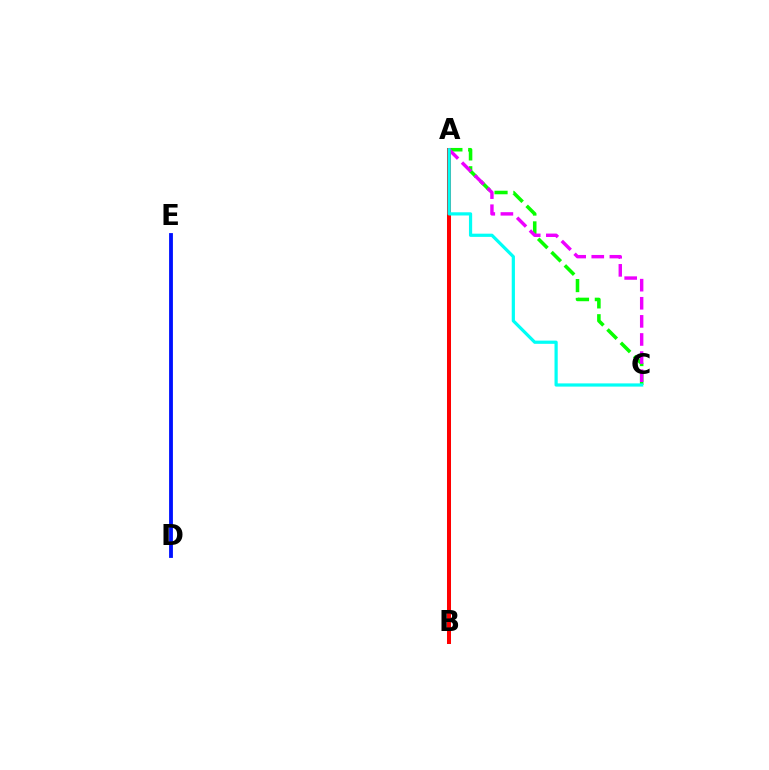{('A', 'B'): [{'color': '#fcf500', 'line_style': 'solid', 'thickness': 2.68}, {'color': '#ff0000', 'line_style': 'solid', 'thickness': 2.89}], ('A', 'C'): [{'color': '#08ff00', 'line_style': 'dashed', 'thickness': 2.56}, {'color': '#ee00ff', 'line_style': 'dashed', 'thickness': 2.46}, {'color': '#00fff6', 'line_style': 'solid', 'thickness': 2.31}], ('D', 'E'): [{'color': '#0010ff', 'line_style': 'solid', 'thickness': 2.75}]}